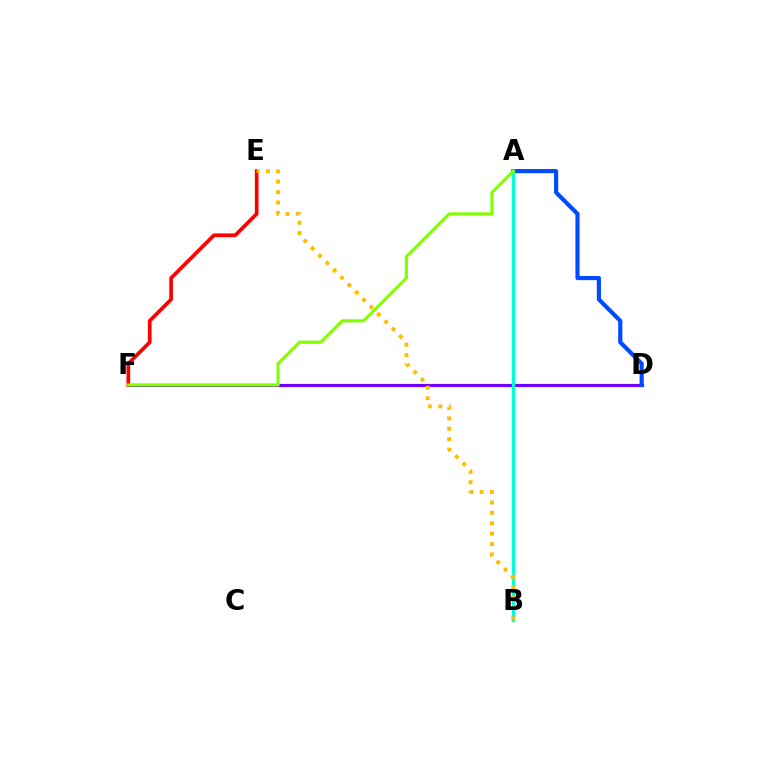{('D', 'F'): [{'color': '#7200ff', 'line_style': 'solid', 'thickness': 2.28}], ('A', 'B'): [{'color': '#ff00cf', 'line_style': 'solid', 'thickness': 1.95}, {'color': '#00ff39', 'line_style': 'solid', 'thickness': 2.39}, {'color': '#00fff6', 'line_style': 'solid', 'thickness': 1.92}], ('A', 'D'): [{'color': '#004bff', 'line_style': 'solid', 'thickness': 2.99}], ('E', 'F'): [{'color': '#ff0000', 'line_style': 'solid', 'thickness': 2.65}], ('B', 'E'): [{'color': '#ffbd00', 'line_style': 'dotted', 'thickness': 2.82}], ('A', 'F'): [{'color': '#84ff00', 'line_style': 'solid', 'thickness': 2.26}]}